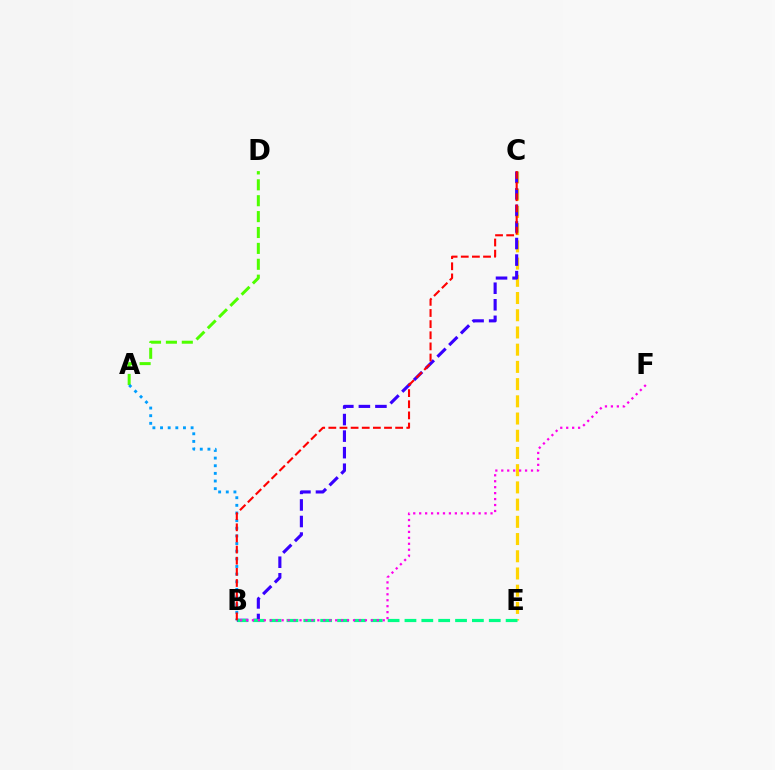{('C', 'E'): [{'color': '#ffd500', 'line_style': 'dashed', 'thickness': 2.34}], ('B', 'C'): [{'color': '#3700ff', 'line_style': 'dashed', 'thickness': 2.25}, {'color': '#ff0000', 'line_style': 'dashed', 'thickness': 1.51}], ('A', 'D'): [{'color': '#4fff00', 'line_style': 'dashed', 'thickness': 2.16}], ('B', 'E'): [{'color': '#00ff86', 'line_style': 'dashed', 'thickness': 2.29}], ('A', 'B'): [{'color': '#009eff', 'line_style': 'dotted', 'thickness': 2.08}], ('B', 'F'): [{'color': '#ff00ed', 'line_style': 'dotted', 'thickness': 1.62}]}